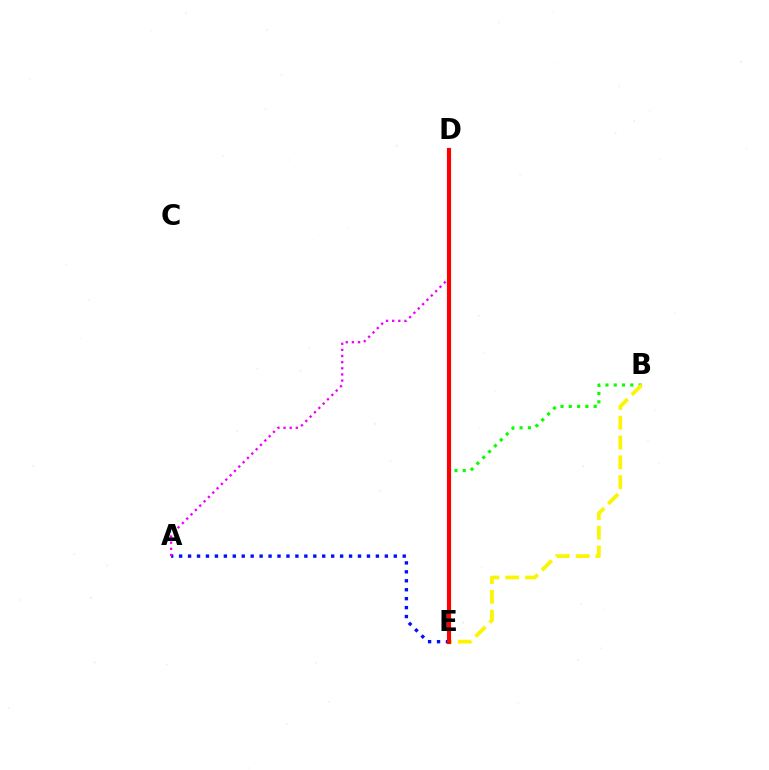{('D', 'E'): [{'color': '#00fff6', 'line_style': 'dotted', 'thickness': 2.22}, {'color': '#ff0000', 'line_style': 'solid', 'thickness': 2.97}], ('B', 'E'): [{'color': '#08ff00', 'line_style': 'dotted', 'thickness': 2.25}, {'color': '#fcf500', 'line_style': 'dashed', 'thickness': 2.69}], ('A', 'E'): [{'color': '#0010ff', 'line_style': 'dotted', 'thickness': 2.43}], ('A', 'D'): [{'color': '#ee00ff', 'line_style': 'dotted', 'thickness': 1.67}]}